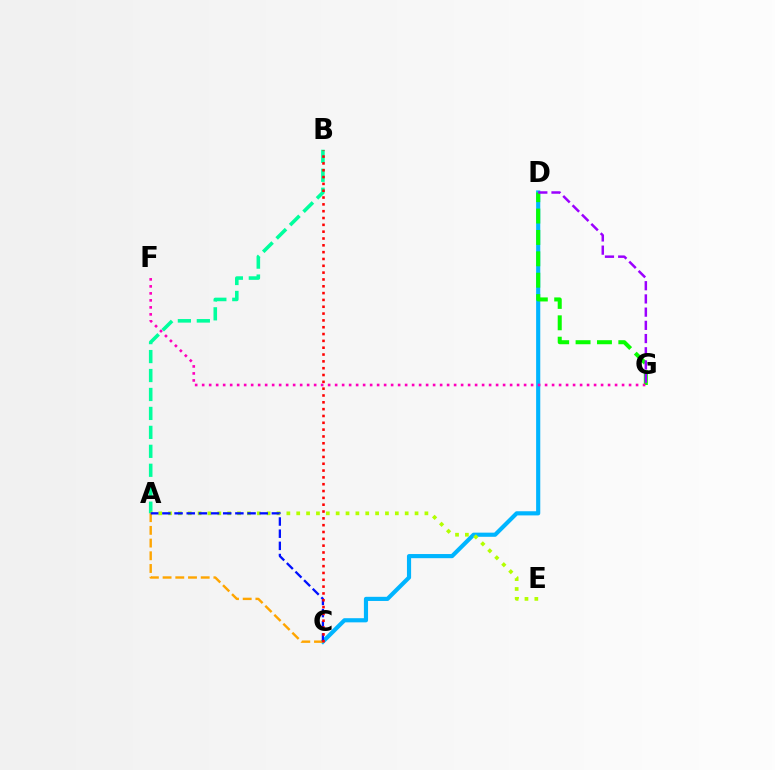{('C', 'D'): [{'color': '#00b5ff', 'line_style': 'solid', 'thickness': 2.99}], ('A', 'B'): [{'color': '#00ff9d', 'line_style': 'dashed', 'thickness': 2.57}], ('A', 'E'): [{'color': '#b3ff00', 'line_style': 'dotted', 'thickness': 2.68}], ('A', 'C'): [{'color': '#ffa500', 'line_style': 'dashed', 'thickness': 1.73}, {'color': '#0010ff', 'line_style': 'dashed', 'thickness': 1.65}], ('D', 'G'): [{'color': '#08ff00', 'line_style': 'dashed', 'thickness': 2.9}, {'color': '#9b00ff', 'line_style': 'dashed', 'thickness': 1.79}], ('F', 'G'): [{'color': '#ff00bd', 'line_style': 'dotted', 'thickness': 1.9}], ('B', 'C'): [{'color': '#ff0000', 'line_style': 'dotted', 'thickness': 1.85}]}